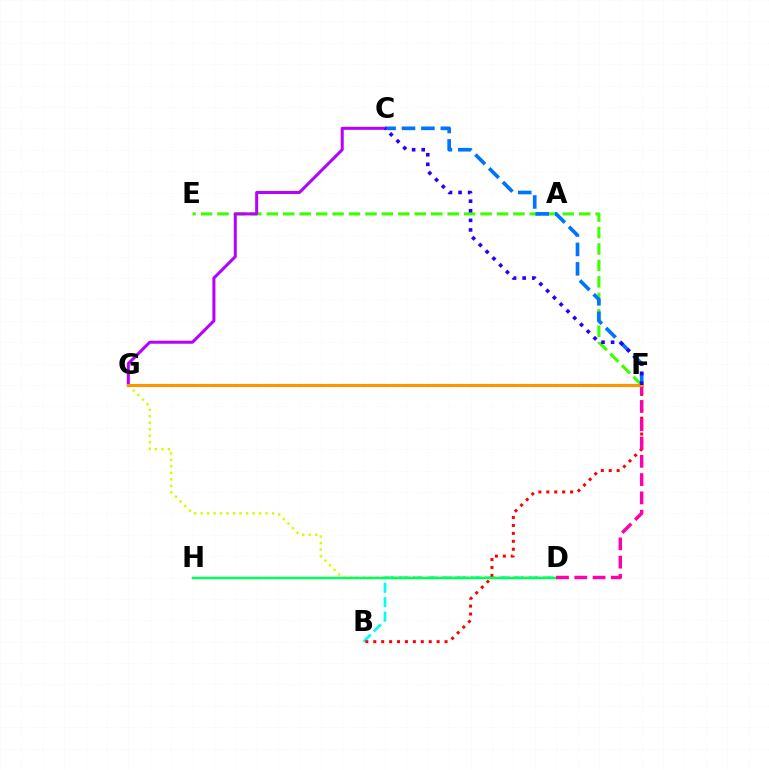{('B', 'D'): [{'color': '#00fff6', 'line_style': 'dashed', 'thickness': 1.96}], ('D', 'G'): [{'color': '#d1ff00', 'line_style': 'dotted', 'thickness': 1.76}], ('E', 'F'): [{'color': '#3dff00', 'line_style': 'dashed', 'thickness': 2.23}], ('B', 'F'): [{'color': '#ff0000', 'line_style': 'dotted', 'thickness': 2.15}], ('D', 'H'): [{'color': '#00ff5c', 'line_style': 'solid', 'thickness': 1.78}], ('D', 'F'): [{'color': '#ff00ac', 'line_style': 'dashed', 'thickness': 2.48}], ('C', 'F'): [{'color': '#0074ff', 'line_style': 'dashed', 'thickness': 2.64}, {'color': '#2500ff', 'line_style': 'dotted', 'thickness': 2.6}], ('C', 'G'): [{'color': '#b900ff', 'line_style': 'solid', 'thickness': 2.18}], ('F', 'G'): [{'color': '#ff9400', 'line_style': 'solid', 'thickness': 2.24}]}